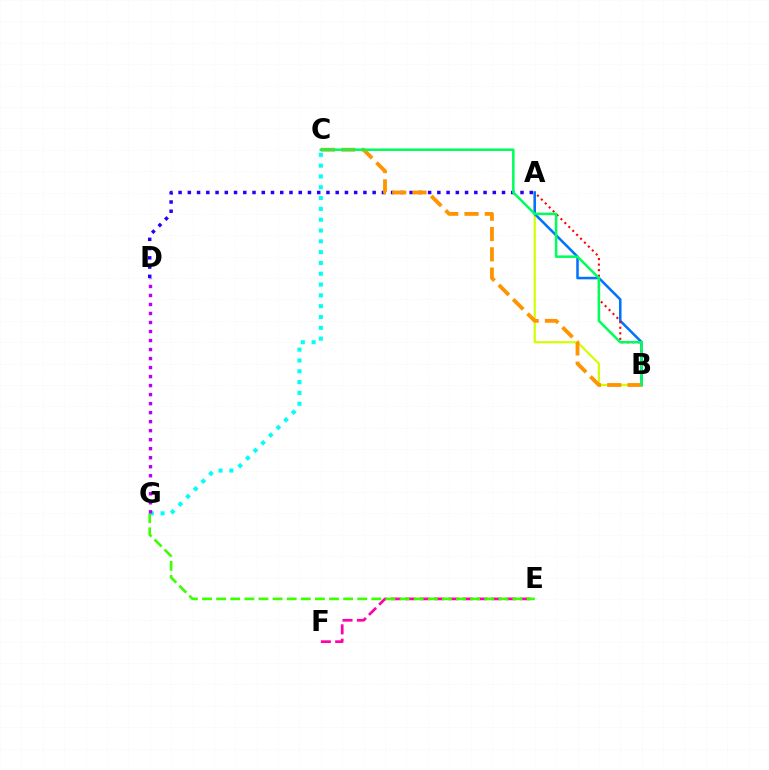{('C', 'G'): [{'color': '#00fff6', 'line_style': 'dotted', 'thickness': 2.94}], ('A', 'B'): [{'color': '#d1ff00', 'line_style': 'solid', 'thickness': 1.57}, {'color': '#0074ff', 'line_style': 'solid', 'thickness': 1.83}, {'color': '#ff0000', 'line_style': 'dotted', 'thickness': 1.51}], ('A', 'D'): [{'color': '#2500ff', 'line_style': 'dotted', 'thickness': 2.51}], ('E', 'F'): [{'color': '#ff00ac', 'line_style': 'dashed', 'thickness': 1.95}], ('E', 'G'): [{'color': '#3dff00', 'line_style': 'dashed', 'thickness': 1.92}], ('D', 'G'): [{'color': '#b900ff', 'line_style': 'dotted', 'thickness': 2.45}], ('B', 'C'): [{'color': '#ff9400', 'line_style': 'dashed', 'thickness': 2.76}, {'color': '#00ff5c', 'line_style': 'solid', 'thickness': 1.82}]}